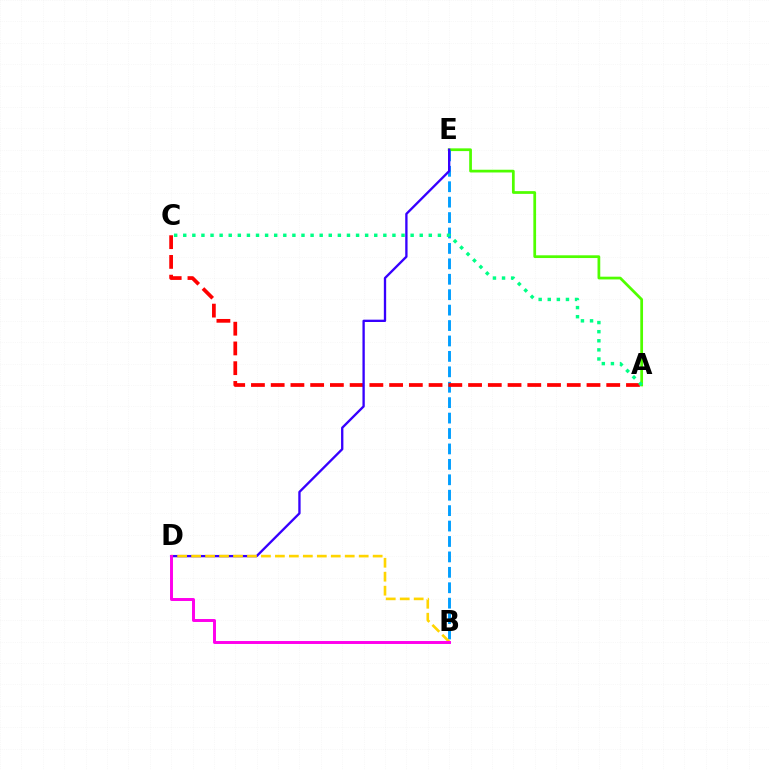{('A', 'E'): [{'color': '#4fff00', 'line_style': 'solid', 'thickness': 1.97}], ('B', 'E'): [{'color': '#009eff', 'line_style': 'dashed', 'thickness': 2.1}], ('A', 'C'): [{'color': '#ff0000', 'line_style': 'dashed', 'thickness': 2.68}, {'color': '#00ff86', 'line_style': 'dotted', 'thickness': 2.47}], ('D', 'E'): [{'color': '#3700ff', 'line_style': 'solid', 'thickness': 1.68}], ('B', 'D'): [{'color': '#ffd500', 'line_style': 'dashed', 'thickness': 1.9}, {'color': '#ff00ed', 'line_style': 'solid', 'thickness': 2.13}]}